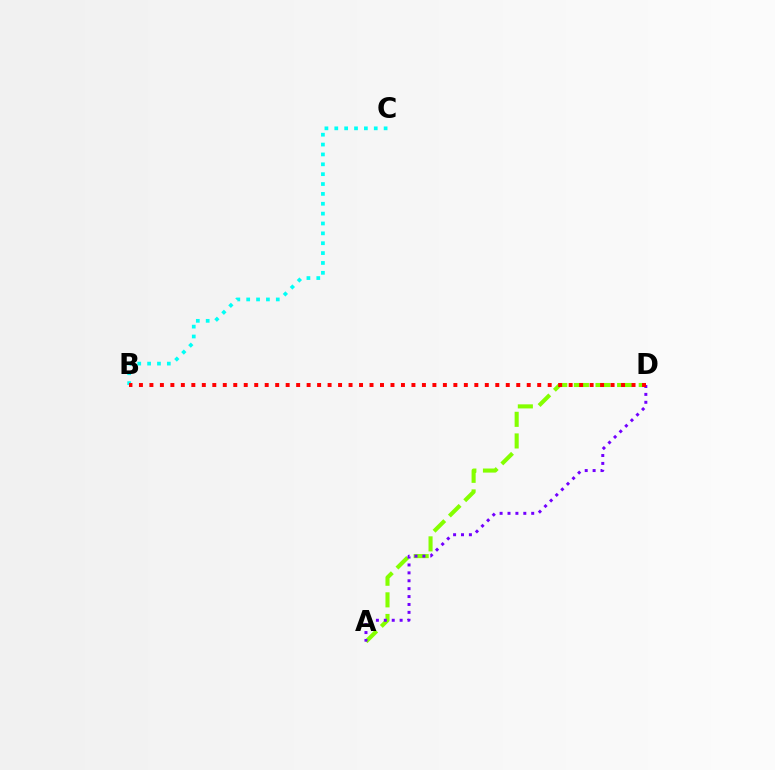{('A', 'D'): [{'color': '#84ff00', 'line_style': 'dashed', 'thickness': 2.94}, {'color': '#7200ff', 'line_style': 'dotted', 'thickness': 2.15}], ('B', 'C'): [{'color': '#00fff6', 'line_style': 'dotted', 'thickness': 2.68}], ('B', 'D'): [{'color': '#ff0000', 'line_style': 'dotted', 'thickness': 2.85}]}